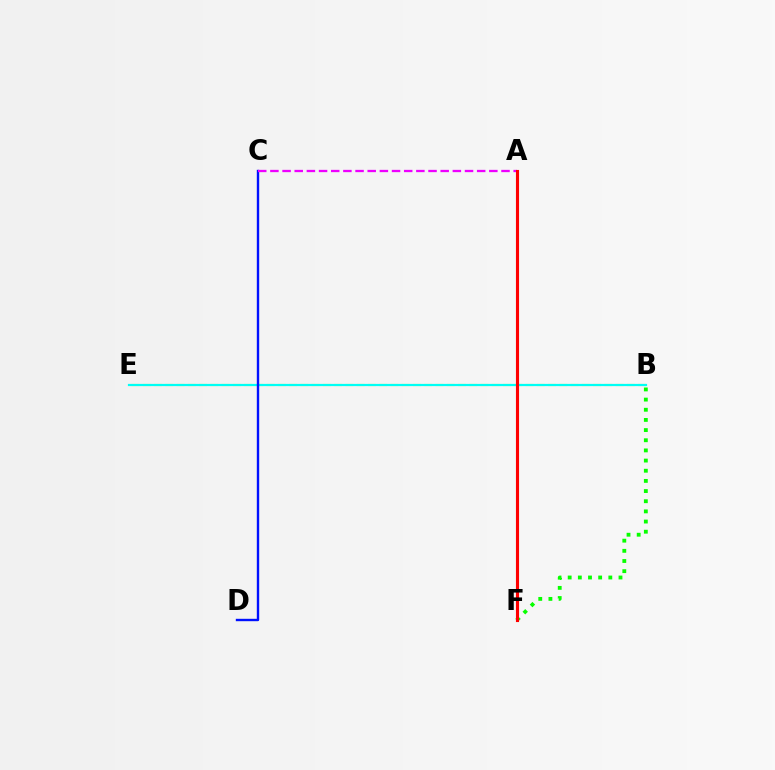{('B', 'E'): [{'color': '#fcf500', 'line_style': 'dashed', 'thickness': 1.53}, {'color': '#00fff6', 'line_style': 'solid', 'thickness': 1.59}], ('B', 'F'): [{'color': '#08ff00', 'line_style': 'dotted', 'thickness': 2.76}], ('C', 'D'): [{'color': '#0010ff', 'line_style': 'solid', 'thickness': 1.72}], ('A', 'C'): [{'color': '#ee00ff', 'line_style': 'dashed', 'thickness': 1.65}], ('A', 'F'): [{'color': '#ff0000', 'line_style': 'solid', 'thickness': 2.24}]}